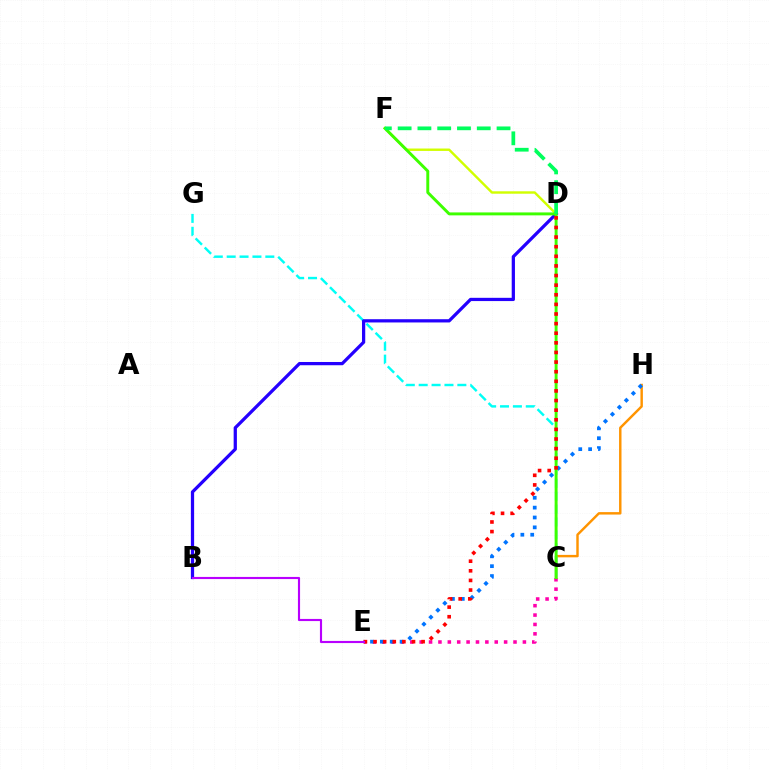{('C', 'E'): [{'color': '#ff00ac', 'line_style': 'dotted', 'thickness': 2.55}], ('C', 'H'): [{'color': '#ff9400', 'line_style': 'solid', 'thickness': 1.76}], ('E', 'H'): [{'color': '#0074ff', 'line_style': 'dotted', 'thickness': 2.68}], ('C', 'G'): [{'color': '#00fff6', 'line_style': 'dashed', 'thickness': 1.75}], ('D', 'F'): [{'color': '#d1ff00', 'line_style': 'solid', 'thickness': 1.74}, {'color': '#00ff5c', 'line_style': 'dashed', 'thickness': 2.69}], ('B', 'D'): [{'color': '#2500ff', 'line_style': 'solid', 'thickness': 2.34}], ('C', 'F'): [{'color': '#3dff00', 'line_style': 'solid', 'thickness': 2.11}], ('D', 'E'): [{'color': '#ff0000', 'line_style': 'dotted', 'thickness': 2.61}], ('B', 'E'): [{'color': '#b900ff', 'line_style': 'solid', 'thickness': 1.54}]}